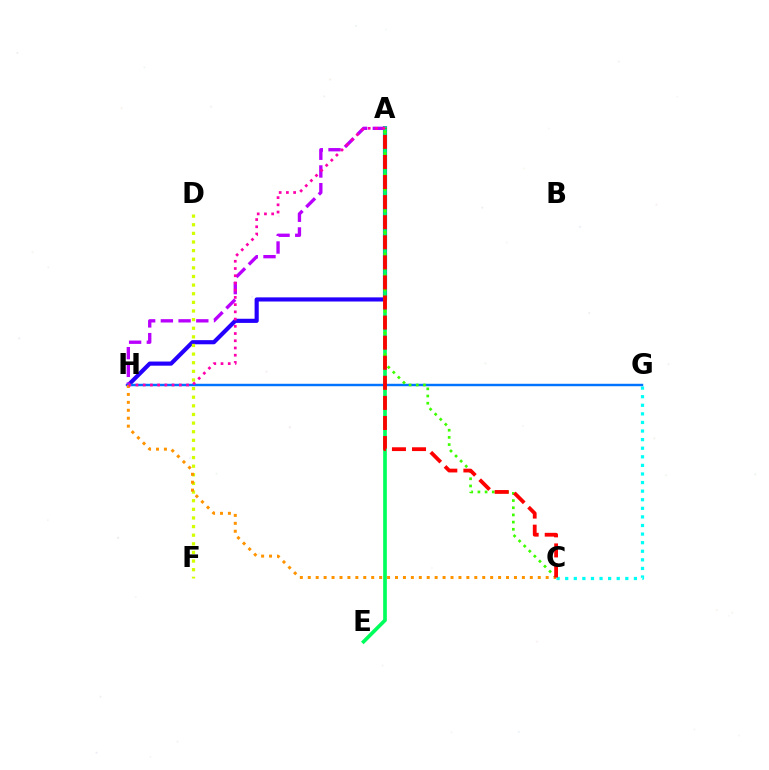{('C', 'G'): [{'color': '#00fff6', 'line_style': 'dotted', 'thickness': 2.33}], ('A', 'H'): [{'color': '#2500ff', 'line_style': 'solid', 'thickness': 2.98}, {'color': '#b900ff', 'line_style': 'dashed', 'thickness': 2.41}, {'color': '#ff00ac', 'line_style': 'dotted', 'thickness': 1.96}], ('A', 'E'): [{'color': '#00ff5c', 'line_style': 'solid', 'thickness': 2.65}], ('D', 'F'): [{'color': '#d1ff00', 'line_style': 'dotted', 'thickness': 2.34}], ('G', 'H'): [{'color': '#0074ff', 'line_style': 'solid', 'thickness': 1.75}], ('A', 'C'): [{'color': '#3dff00', 'line_style': 'dotted', 'thickness': 1.95}, {'color': '#ff0000', 'line_style': 'dashed', 'thickness': 2.73}], ('C', 'H'): [{'color': '#ff9400', 'line_style': 'dotted', 'thickness': 2.15}]}